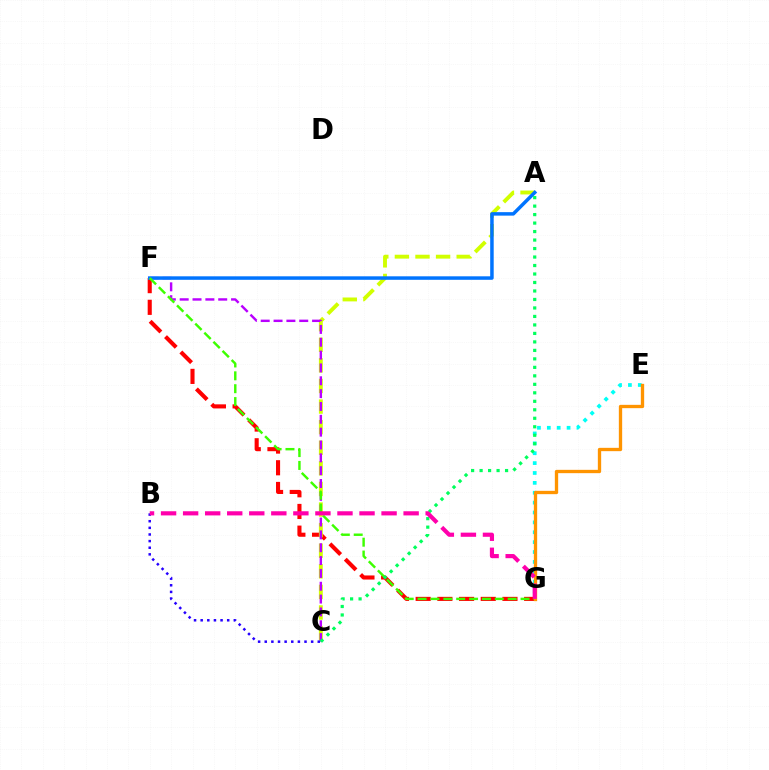{('F', 'G'): [{'color': '#ff0000', 'line_style': 'dashed', 'thickness': 2.95}, {'color': '#3dff00', 'line_style': 'dashed', 'thickness': 1.75}], ('A', 'C'): [{'color': '#d1ff00', 'line_style': 'dashed', 'thickness': 2.8}, {'color': '#00ff5c', 'line_style': 'dotted', 'thickness': 2.31}], ('C', 'F'): [{'color': '#b900ff', 'line_style': 'dashed', 'thickness': 1.74}], ('A', 'F'): [{'color': '#0074ff', 'line_style': 'solid', 'thickness': 2.51}], ('E', 'G'): [{'color': '#00fff6', 'line_style': 'dotted', 'thickness': 2.69}, {'color': '#ff9400', 'line_style': 'solid', 'thickness': 2.39}], ('B', 'C'): [{'color': '#2500ff', 'line_style': 'dotted', 'thickness': 1.8}], ('B', 'G'): [{'color': '#ff00ac', 'line_style': 'dashed', 'thickness': 3.0}]}